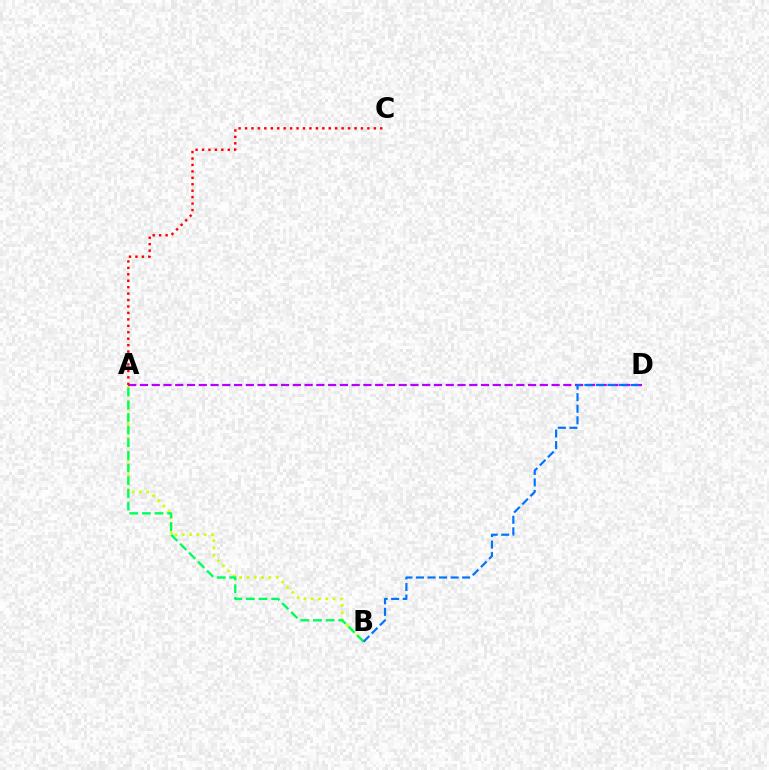{('A', 'B'): [{'color': '#d1ff00', 'line_style': 'dotted', 'thickness': 1.98}, {'color': '#00ff5c', 'line_style': 'dashed', 'thickness': 1.72}], ('A', 'D'): [{'color': '#b900ff', 'line_style': 'dashed', 'thickness': 1.6}], ('A', 'C'): [{'color': '#ff0000', 'line_style': 'dotted', 'thickness': 1.75}], ('B', 'D'): [{'color': '#0074ff', 'line_style': 'dashed', 'thickness': 1.57}]}